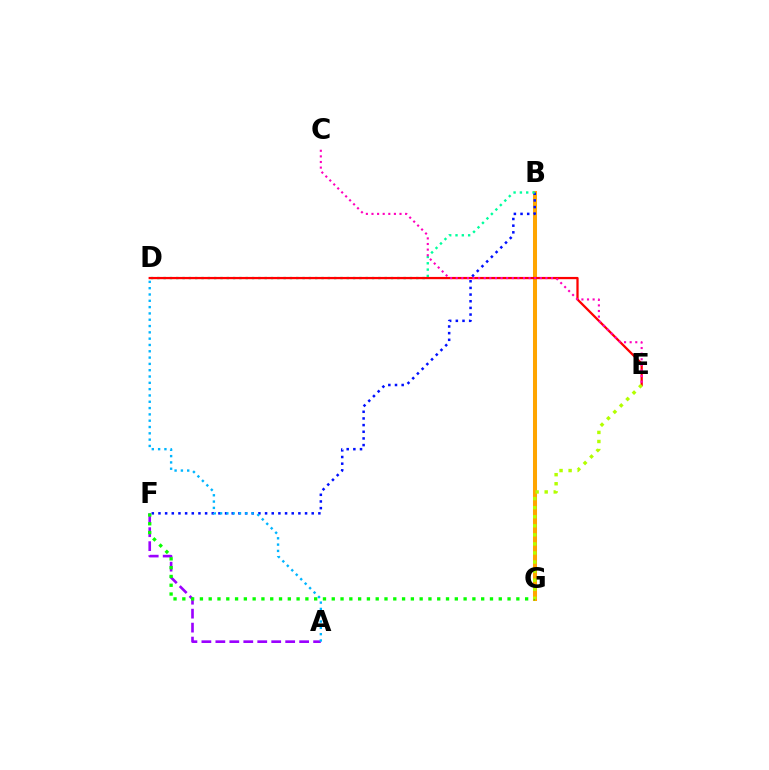{('A', 'F'): [{'color': '#9b00ff', 'line_style': 'dashed', 'thickness': 1.9}], ('B', 'G'): [{'color': '#ffa500', 'line_style': 'solid', 'thickness': 2.9}], ('B', 'F'): [{'color': '#0010ff', 'line_style': 'dotted', 'thickness': 1.81}], ('A', 'D'): [{'color': '#00b5ff', 'line_style': 'dotted', 'thickness': 1.71}], ('B', 'D'): [{'color': '#00ff9d', 'line_style': 'dotted', 'thickness': 1.72}], ('D', 'E'): [{'color': '#ff0000', 'line_style': 'solid', 'thickness': 1.63}], ('F', 'G'): [{'color': '#08ff00', 'line_style': 'dotted', 'thickness': 2.39}], ('C', 'E'): [{'color': '#ff00bd', 'line_style': 'dotted', 'thickness': 1.52}], ('E', 'G'): [{'color': '#b3ff00', 'line_style': 'dotted', 'thickness': 2.46}]}